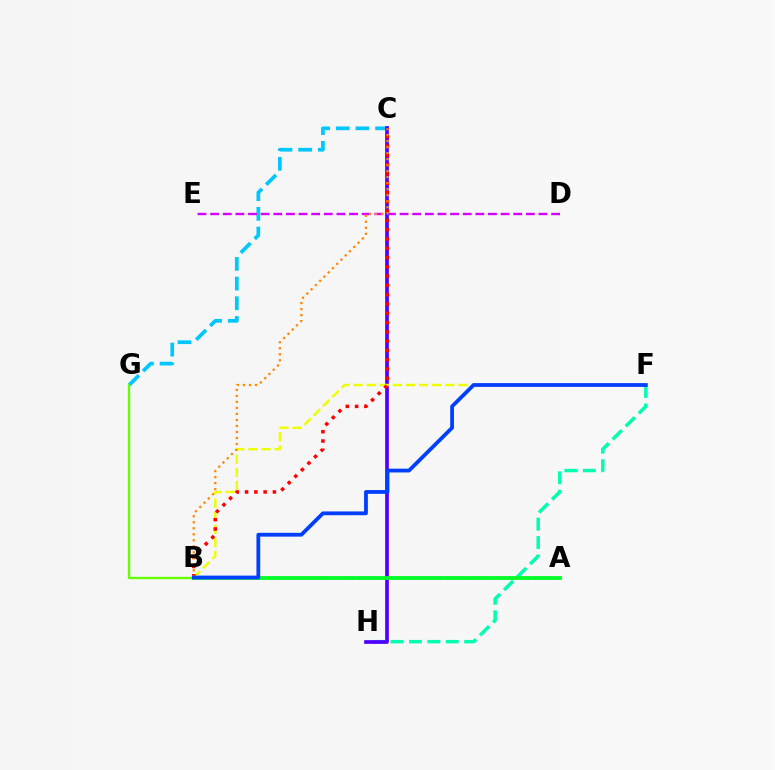{('C', 'G'): [{'color': '#00c7ff', 'line_style': 'dashed', 'thickness': 2.67}], ('D', 'E'): [{'color': '#d600ff', 'line_style': 'dashed', 'thickness': 1.72}], ('F', 'H'): [{'color': '#00ffaf', 'line_style': 'dashed', 'thickness': 2.5}], ('C', 'H'): [{'color': '#4f00ff', 'line_style': 'solid', 'thickness': 2.66}], ('B', 'F'): [{'color': '#eeff00', 'line_style': 'dashed', 'thickness': 1.78}, {'color': '#003fff', 'line_style': 'solid', 'thickness': 2.73}], ('A', 'B'): [{'color': '#ff00a0', 'line_style': 'dashed', 'thickness': 1.71}, {'color': '#00ff27', 'line_style': 'solid', 'thickness': 2.72}], ('B', 'C'): [{'color': '#ff0000', 'line_style': 'dotted', 'thickness': 2.52}, {'color': '#ff8800', 'line_style': 'dotted', 'thickness': 1.63}], ('B', 'G'): [{'color': '#66ff00', 'line_style': 'solid', 'thickness': 1.68}]}